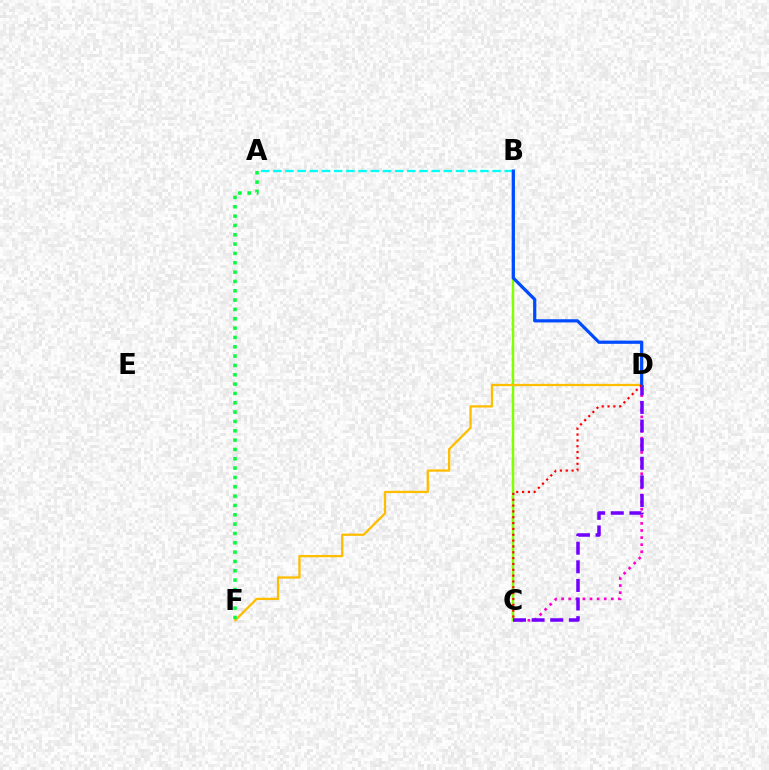{('A', 'B'): [{'color': '#00fff6', 'line_style': 'dashed', 'thickness': 1.66}], ('C', 'D'): [{'color': '#ff00cf', 'line_style': 'dotted', 'thickness': 1.93}, {'color': '#7200ff', 'line_style': 'dashed', 'thickness': 2.53}, {'color': '#ff0000', 'line_style': 'dotted', 'thickness': 1.59}], ('B', 'C'): [{'color': '#84ff00', 'line_style': 'solid', 'thickness': 1.78}], ('D', 'F'): [{'color': '#ffbd00', 'line_style': 'solid', 'thickness': 1.65}], ('A', 'F'): [{'color': '#00ff39', 'line_style': 'dotted', 'thickness': 2.54}], ('B', 'D'): [{'color': '#004bff', 'line_style': 'solid', 'thickness': 2.32}]}